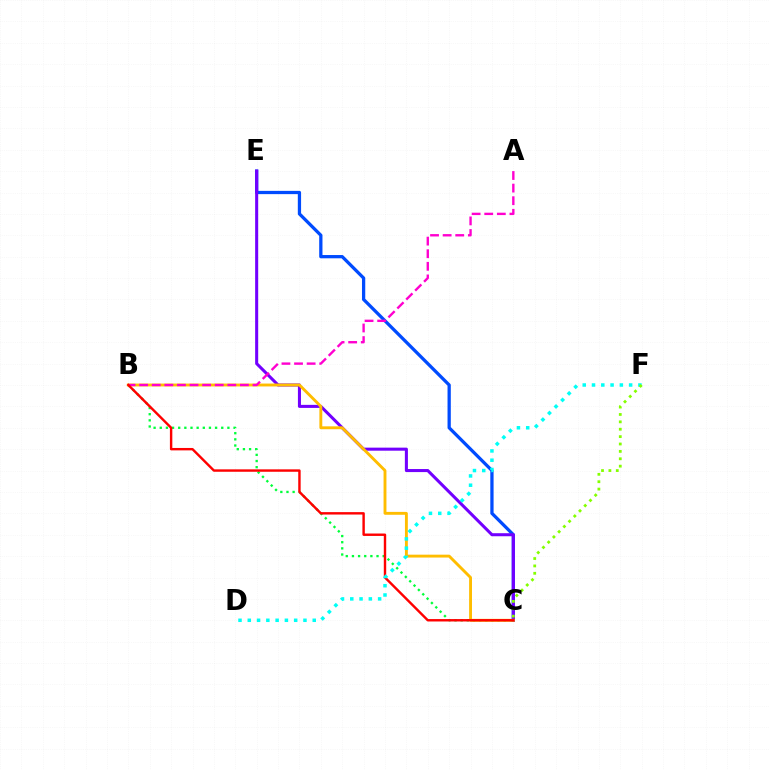{('C', 'E'): [{'color': '#004bff', 'line_style': 'solid', 'thickness': 2.35}, {'color': '#7200ff', 'line_style': 'solid', 'thickness': 2.2}], ('B', 'C'): [{'color': '#00ff39', 'line_style': 'dotted', 'thickness': 1.67}, {'color': '#ffbd00', 'line_style': 'solid', 'thickness': 2.08}, {'color': '#ff0000', 'line_style': 'solid', 'thickness': 1.74}], ('A', 'B'): [{'color': '#ff00cf', 'line_style': 'dashed', 'thickness': 1.71}], ('D', 'F'): [{'color': '#00fff6', 'line_style': 'dotted', 'thickness': 2.52}], ('C', 'F'): [{'color': '#84ff00', 'line_style': 'dotted', 'thickness': 2.01}]}